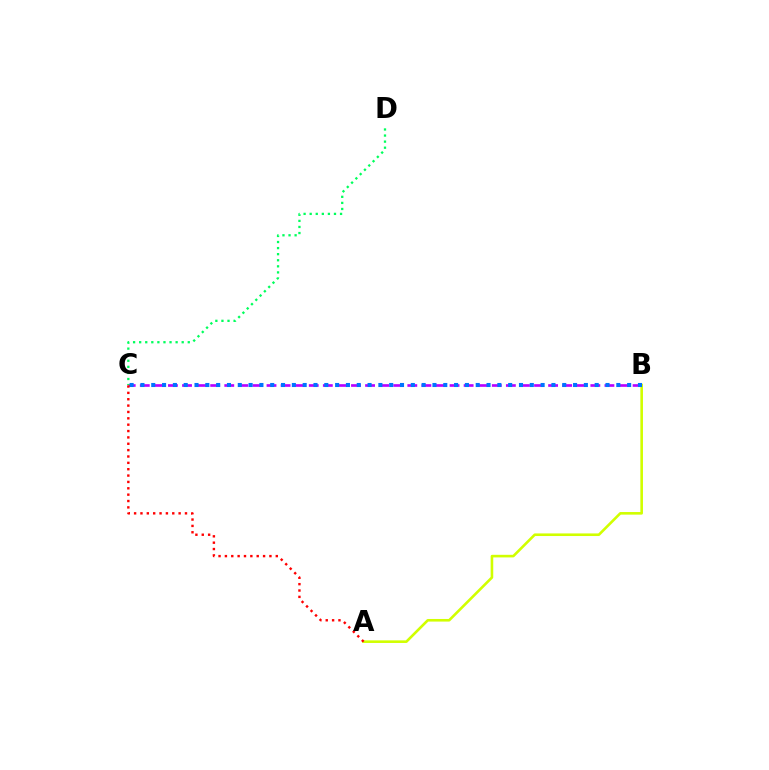{('B', 'C'): [{'color': '#b900ff', 'line_style': 'dashed', 'thickness': 1.91}, {'color': '#0074ff', 'line_style': 'dotted', 'thickness': 2.94}], ('C', 'D'): [{'color': '#00ff5c', 'line_style': 'dotted', 'thickness': 1.65}], ('A', 'B'): [{'color': '#d1ff00', 'line_style': 'solid', 'thickness': 1.88}], ('A', 'C'): [{'color': '#ff0000', 'line_style': 'dotted', 'thickness': 1.73}]}